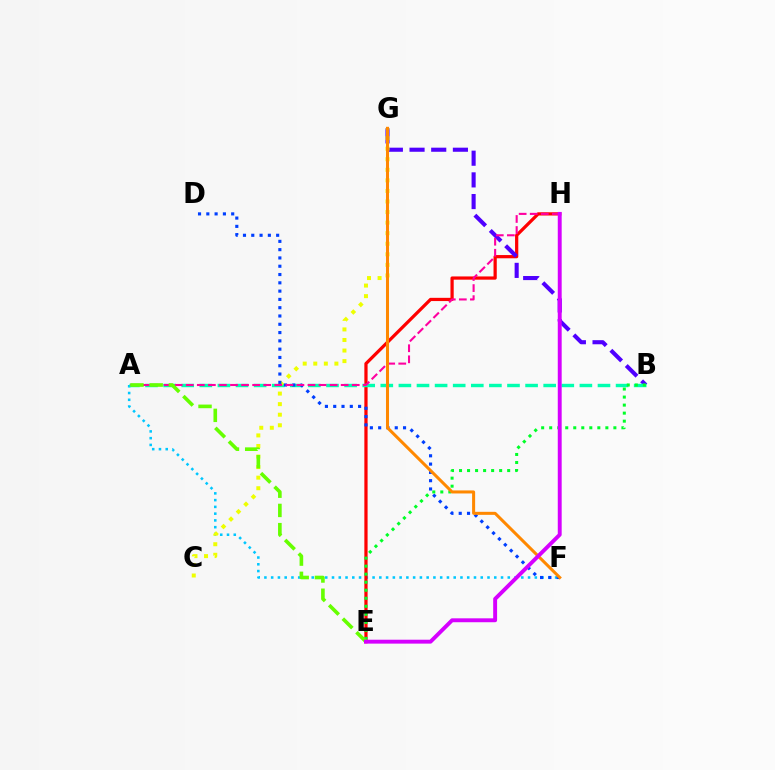{('A', 'F'): [{'color': '#00c7ff', 'line_style': 'dotted', 'thickness': 1.84}], ('E', 'H'): [{'color': '#ff0000', 'line_style': 'solid', 'thickness': 2.33}, {'color': '#d600ff', 'line_style': 'solid', 'thickness': 2.81}], ('B', 'G'): [{'color': '#4f00ff', 'line_style': 'dashed', 'thickness': 2.95}], ('A', 'B'): [{'color': '#00ffaf', 'line_style': 'dashed', 'thickness': 2.46}], ('C', 'G'): [{'color': '#eeff00', 'line_style': 'dotted', 'thickness': 2.87}], ('D', 'F'): [{'color': '#003fff', 'line_style': 'dotted', 'thickness': 2.25}], ('B', 'E'): [{'color': '#00ff27', 'line_style': 'dotted', 'thickness': 2.18}], ('A', 'H'): [{'color': '#ff00a0', 'line_style': 'dashed', 'thickness': 1.5}], ('A', 'E'): [{'color': '#66ff00', 'line_style': 'dashed', 'thickness': 2.61}], ('F', 'G'): [{'color': '#ff8800', 'line_style': 'solid', 'thickness': 2.18}]}